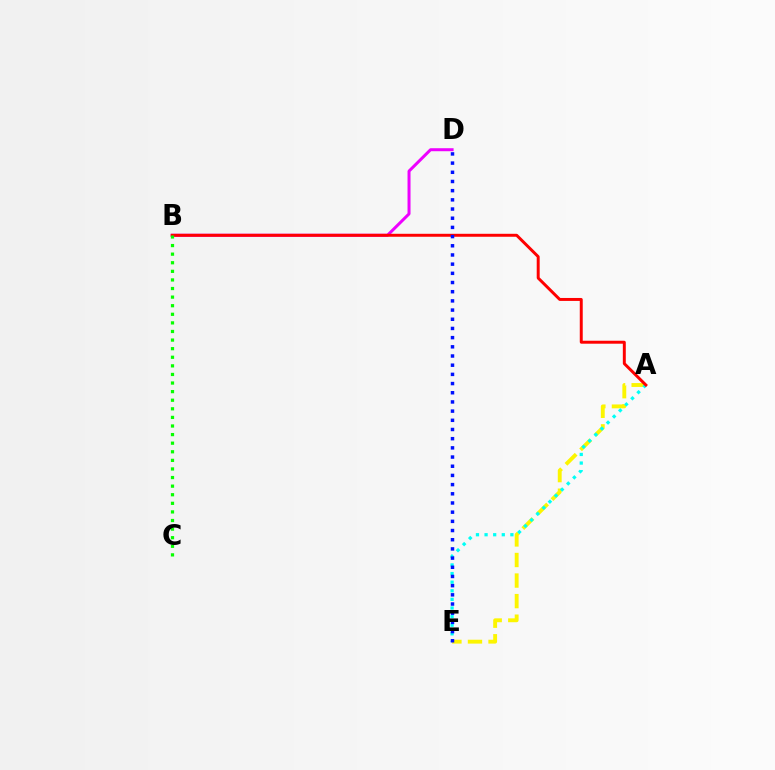{('B', 'D'): [{'color': '#ee00ff', 'line_style': 'solid', 'thickness': 2.16}], ('A', 'E'): [{'color': '#fcf500', 'line_style': 'dashed', 'thickness': 2.79}, {'color': '#00fff6', 'line_style': 'dotted', 'thickness': 2.34}], ('A', 'B'): [{'color': '#ff0000', 'line_style': 'solid', 'thickness': 2.13}], ('D', 'E'): [{'color': '#0010ff', 'line_style': 'dotted', 'thickness': 2.5}], ('B', 'C'): [{'color': '#08ff00', 'line_style': 'dotted', 'thickness': 2.33}]}